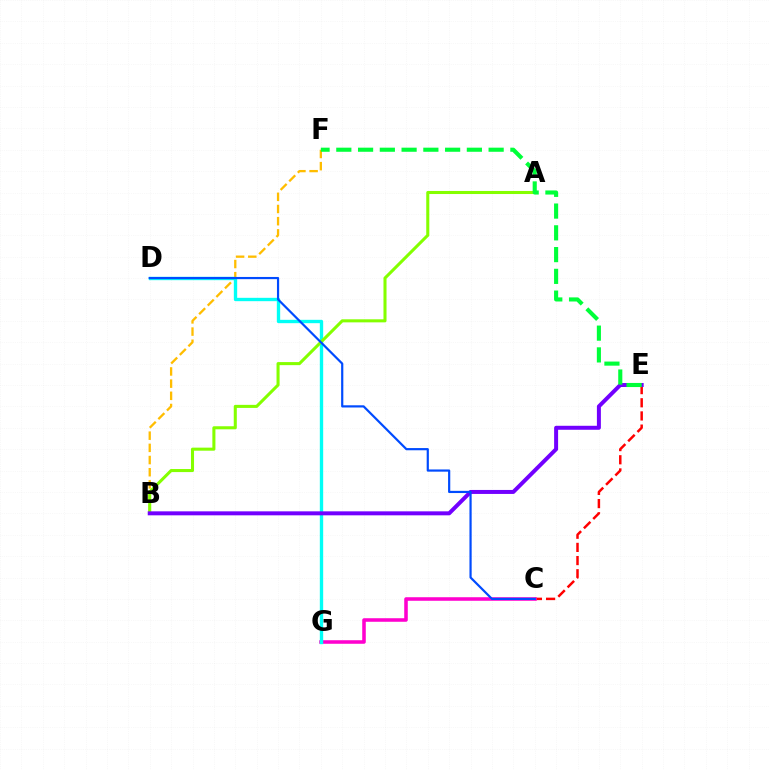{('C', 'E'): [{'color': '#ff0000', 'line_style': 'dashed', 'thickness': 1.79}], ('B', 'F'): [{'color': '#ffbd00', 'line_style': 'dashed', 'thickness': 1.65}], ('C', 'G'): [{'color': '#ff00cf', 'line_style': 'solid', 'thickness': 2.56}], ('D', 'G'): [{'color': '#00fff6', 'line_style': 'solid', 'thickness': 2.41}], ('A', 'B'): [{'color': '#84ff00', 'line_style': 'solid', 'thickness': 2.2}], ('B', 'E'): [{'color': '#7200ff', 'line_style': 'solid', 'thickness': 2.87}], ('E', 'F'): [{'color': '#00ff39', 'line_style': 'dashed', 'thickness': 2.96}], ('C', 'D'): [{'color': '#004bff', 'line_style': 'solid', 'thickness': 1.58}]}